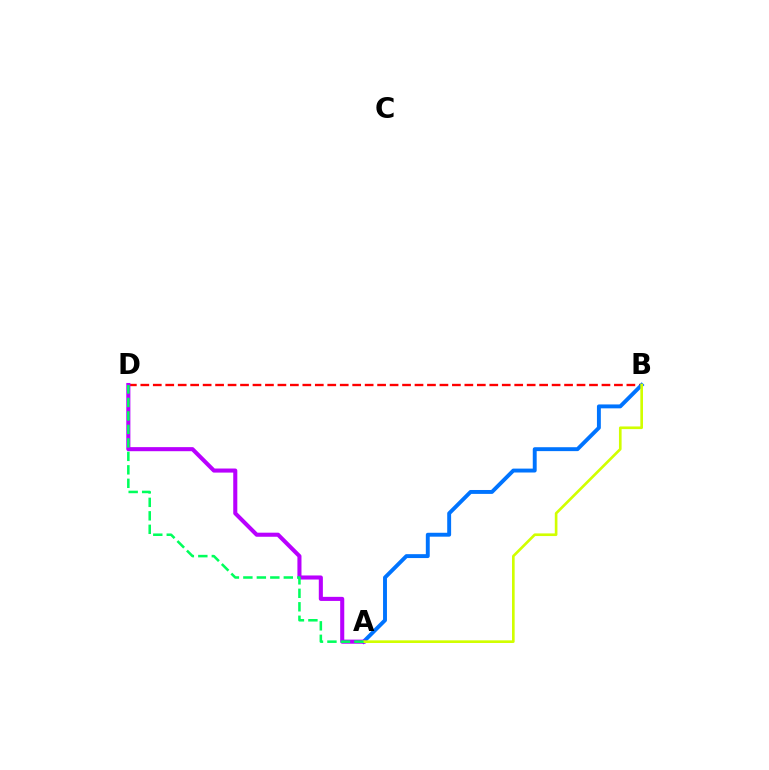{('B', 'D'): [{'color': '#ff0000', 'line_style': 'dashed', 'thickness': 1.69}], ('A', 'B'): [{'color': '#0074ff', 'line_style': 'solid', 'thickness': 2.81}, {'color': '#d1ff00', 'line_style': 'solid', 'thickness': 1.91}], ('A', 'D'): [{'color': '#b900ff', 'line_style': 'solid', 'thickness': 2.93}, {'color': '#00ff5c', 'line_style': 'dashed', 'thickness': 1.83}]}